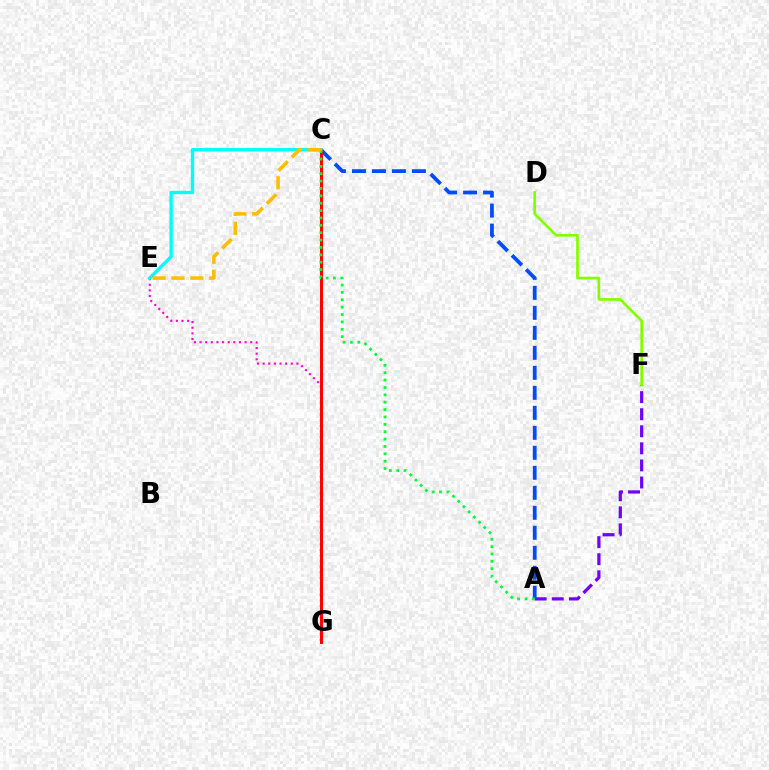{('E', 'G'): [{'color': '#ff00cf', 'line_style': 'dotted', 'thickness': 1.53}], ('A', 'F'): [{'color': '#7200ff', 'line_style': 'dashed', 'thickness': 2.32}], ('A', 'C'): [{'color': '#004bff', 'line_style': 'dashed', 'thickness': 2.72}, {'color': '#00ff39', 'line_style': 'dotted', 'thickness': 2.0}], ('C', 'G'): [{'color': '#ff0000', 'line_style': 'solid', 'thickness': 2.16}], ('C', 'E'): [{'color': '#00fff6', 'line_style': 'solid', 'thickness': 2.42}, {'color': '#ffbd00', 'line_style': 'dashed', 'thickness': 2.57}], ('D', 'F'): [{'color': '#84ff00', 'line_style': 'solid', 'thickness': 1.96}]}